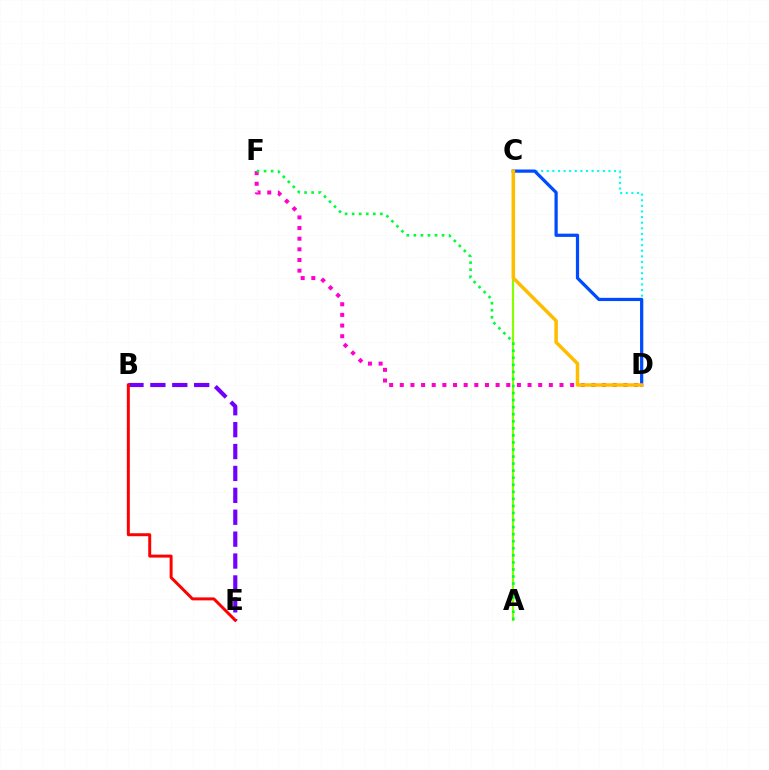{('D', 'F'): [{'color': '#ff00cf', 'line_style': 'dotted', 'thickness': 2.89}], ('A', 'C'): [{'color': '#84ff00', 'line_style': 'solid', 'thickness': 1.57}], ('B', 'E'): [{'color': '#7200ff', 'line_style': 'dashed', 'thickness': 2.98}, {'color': '#ff0000', 'line_style': 'solid', 'thickness': 2.13}], ('C', 'D'): [{'color': '#00fff6', 'line_style': 'dotted', 'thickness': 1.53}, {'color': '#004bff', 'line_style': 'solid', 'thickness': 2.32}, {'color': '#ffbd00', 'line_style': 'solid', 'thickness': 2.53}], ('A', 'F'): [{'color': '#00ff39', 'line_style': 'dotted', 'thickness': 1.92}]}